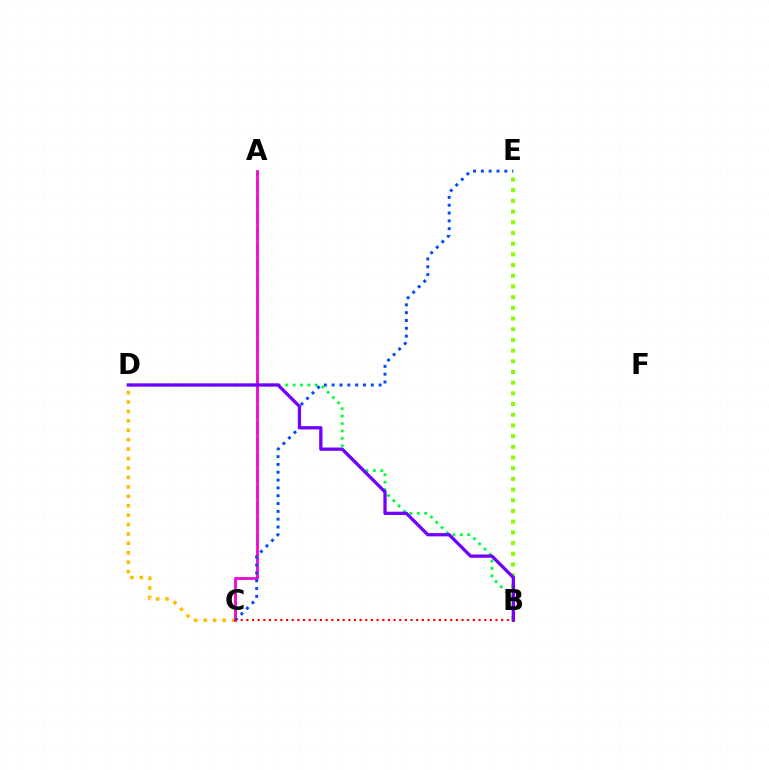{('B', 'D'): [{'color': '#00ff39', 'line_style': 'dotted', 'thickness': 2.01}, {'color': '#7200ff', 'line_style': 'solid', 'thickness': 2.37}], ('C', 'D'): [{'color': '#ffbd00', 'line_style': 'dotted', 'thickness': 2.56}], ('A', 'C'): [{'color': '#00fff6', 'line_style': 'dashed', 'thickness': 2.19}, {'color': '#ff00cf', 'line_style': 'solid', 'thickness': 1.98}], ('B', 'E'): [{'color': '#84ff00', 'line_style': 'dotted', 'thickness': 2.91}], ('C', 'E'): [{'color': '#004bff', 'line_style': 'dotted', 'thickness': 2.13}], ('B', 'C'): [{'color': '#ff0000', 'line_style': 'dotted', 'thickness': 1.54}]}